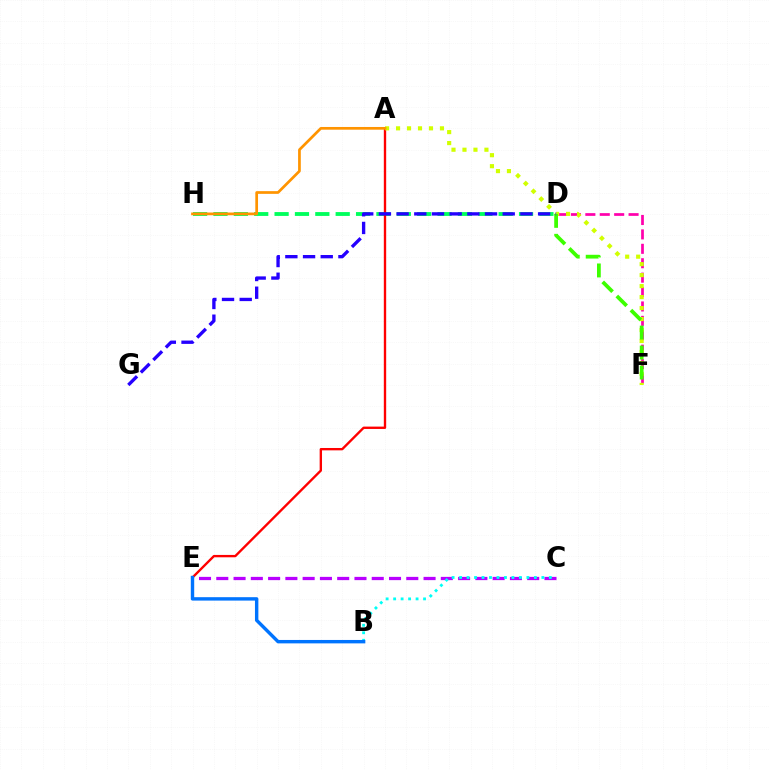{('D', 'H'): [{'color': '#00ff5c', 'line_style': 'dashed', 'thickness': 2.77}], ('D', 'F'): [{'color': '#ff00ac', 'line_style': 'dashed', 'thickness': 1.96}, {'color': '#3dff00', 'line_style': 'dashed', 'thickness': 2.71}], ('A', 'E'): [{'color': '#ff0000', 'line_style': 'solid', 'thickness': 1.7}], ('C', 'E'): [{'color': '#b900ff', 'line_style': 'dashed', 'thickness': 2.35}], ('B', 'C'): [{'color': '#00fff6', 'line_style': 'dotted', 'thickness': 2.03}], ('A', 'F'): [{'color': '#d1ff00', 'line_style': 'dotted', 'thickness': 2.98}], ('B', 'E'): [{'color': '#0074ff', 'line_style': 'solid', 'thickness': 2.45}], ('D', 'G'): [{'color': '#2500ff', 'line_style': 'dashed', 'thickness': 2.4}], ('A', 'H'): [{'color': '#ff9400', 'line_style': 'solid', 'thickness': 1.95}]}